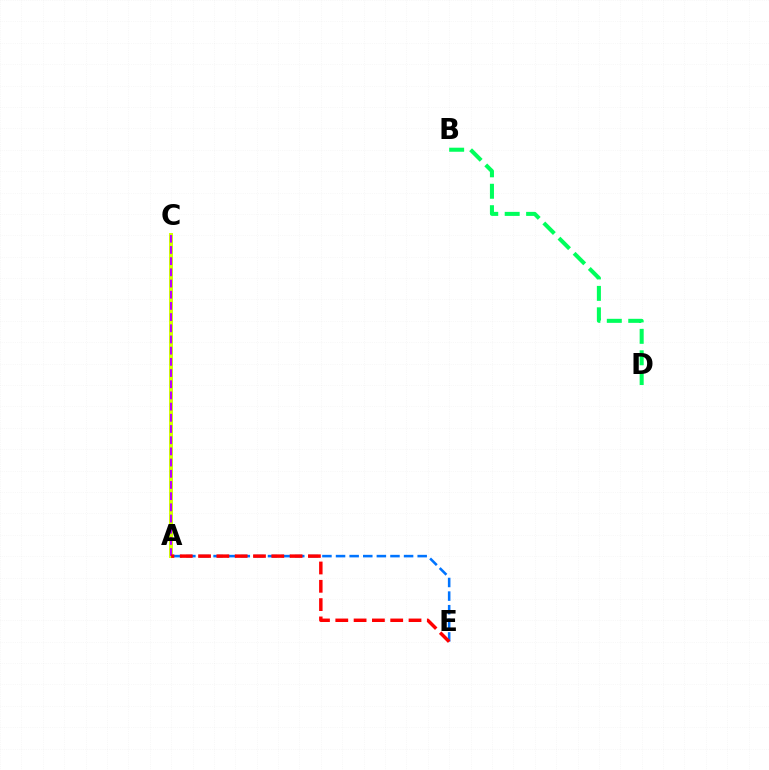{('B', 'D'): [{'color': '#00ff5c', 'line_style': 'dashed', 'thickness': 2.91}], ('A', 'E'): [{'color': '#0074ff', 'line_style': 'dashed', 'thickness': 1.85}, {'color': '#ff0000', 'line_style': 'dashed', 'thickness': 2.49}], ('A', 'C'): [{'color': '#d1ff00', 'line_style': 'solid', 'thickness': 2.85}, {'color': '#b900ff', 'line_style': 'dashed', 'thickness': 1.52}]}